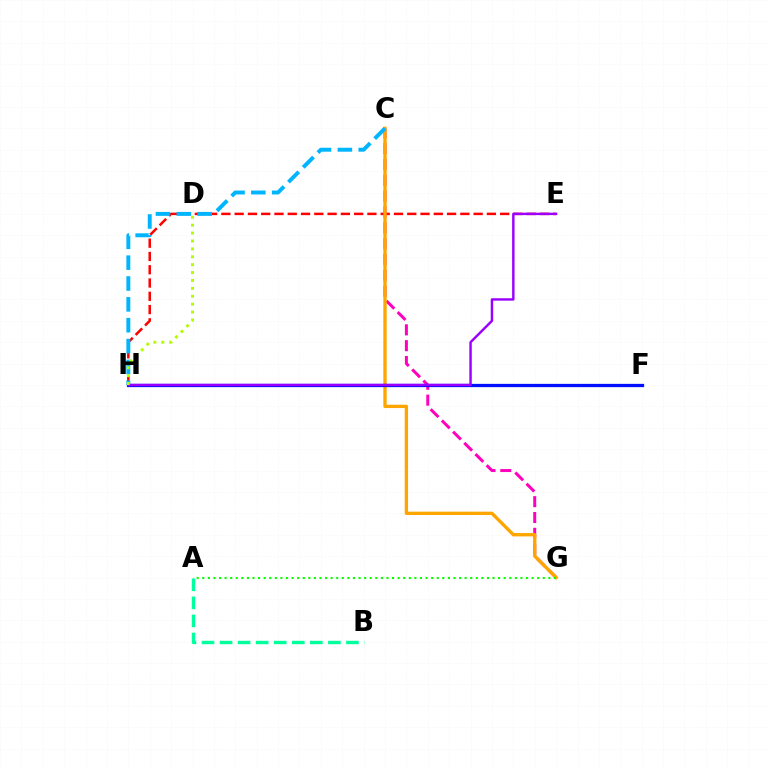{('C', 'G'): [{'color': '#ff00bd', 'line_style': 'dashed', 'thickness': 2.15}, {'color': '#ffa500', 'line_style': 'solid', 'thickness': 2.41}], ('E', 'H'): [{'color': '#ff0000', 'line_style': 'dashed', 'thickness': 1.8}, {'color': '#9b00ff', 'line_style': 'solid', 'thickness': 1.75}], ('A', 'B'): [{'color': '#00ff9d', 'line_style': 'dashed', 'thickness': 2.45}], ('C', 'H'): [{'color': '#00b5ff', 'line_style': 'dashed', 'thickness': 2.83}], ('F', 'H'): [{'color': '#0010ff', 'line_style': 'solid', 'thickness': 2.35}], ('A', 'G'): [{'color': '#08ff00', 'line_style': 'dotted', 'thickness': 1.52}], ('D', 'H'): [{'color': '#b3ff00', 'line_style': 'dotted', 'thickness': 2.15}]}